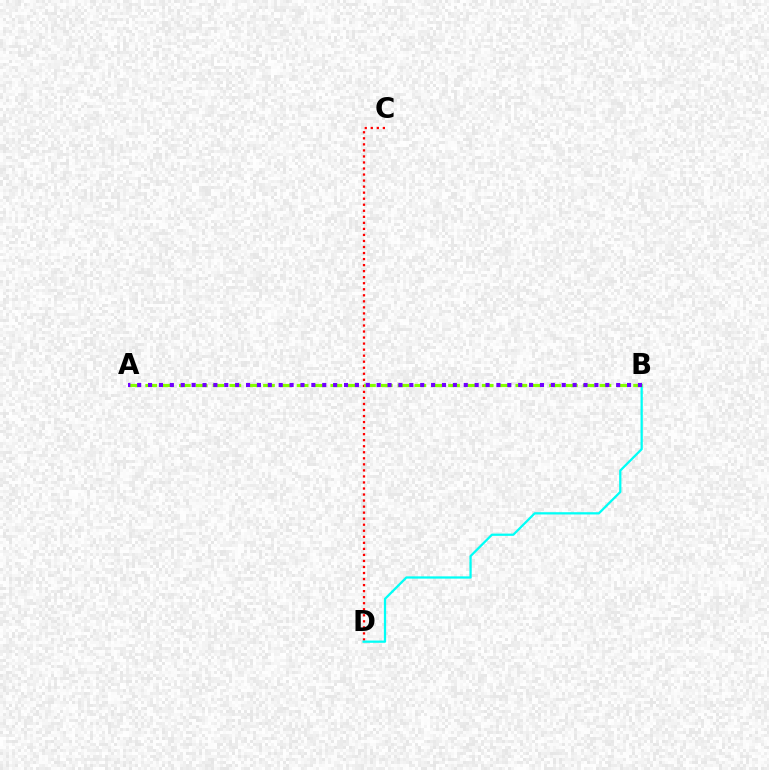{('C', 'D'): [{'color': '#ff0000', 'line_style': 'dotted', 'thickness': 1.64}], ('B', 'D'): [{'color': '#00fff6', 'line_style': 'solid', 'thickness': 1.63}], ('A', 'B'): [{'color': '#84ff00', 'line_style': 'dashed', 'thickness': 2.29}, {'color': '#7200ff', 'line_style': 'dotted', 'thickness': 2.96}]}